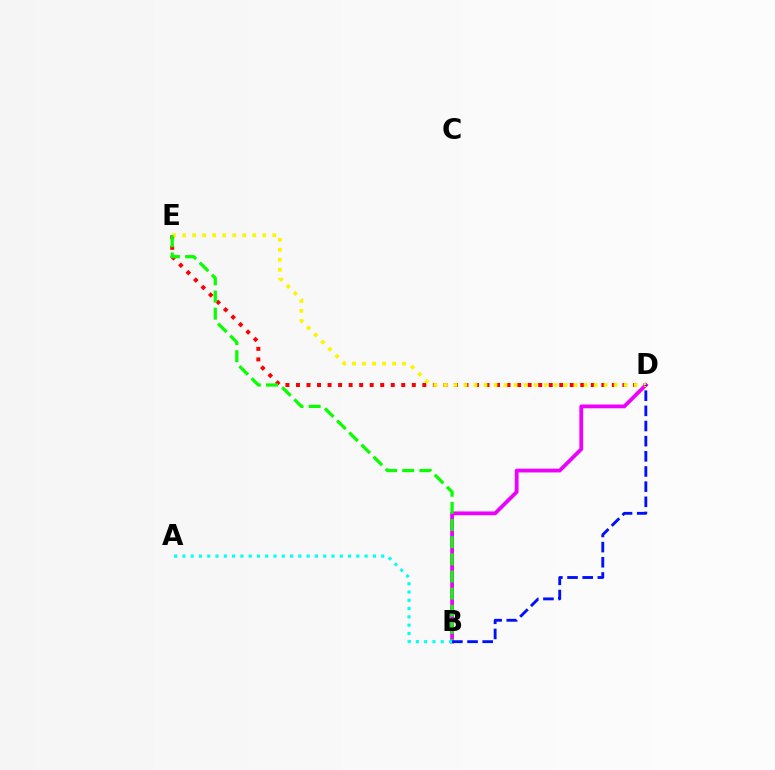{('B', 'D'): [{'color': '#ee00ff', 'line_style': 'solid', 'thickness': 2.73}, {'color': '#0010ff', 'line_style': 'dashed', 'thickness': 2.06}], ('D', 'E'): [{'color': '#ff0000', 'line_style': 'dotted', 'thickness': 2.86}, {'color': '#fcf500', 'line_style': 'dotted', 'thickness': 2.72}], ('B', 'E'): [{'color': '#08ff00', 'line_style': 'dashed', 'thickness': 2.33}], ('A', 'B'): [{'color': '#00fff6', 'line_style': 'dotted', 'thickness': 2.25}]}